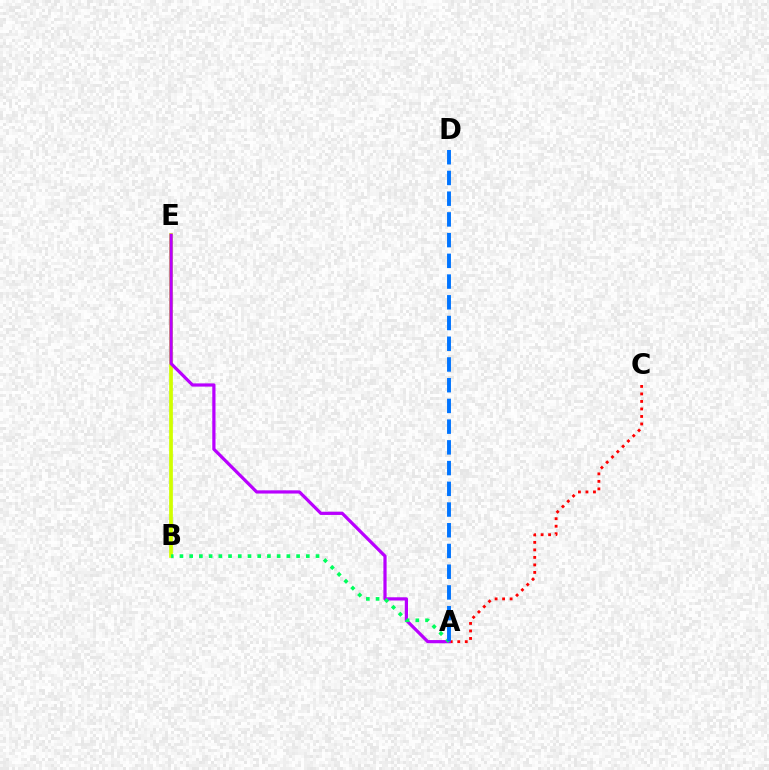{('A', 'C'): [{'color': '#ff0000', 'line_style': 'dotted', 'thickness': 2.04}], ('B', 'E'): [{'color': '#d1ff00', 'line_style': 'solid', 'thickness': 2.68}], ('A', 'E'): [{'color': '#b900ff', 'line_style': 'solid', 'thickness': 2.31}], ('A', 'B'): [{'color': '#00ff5c', 'line_style': 'dotted', 'thickness': 2.64}], ('A', 'D'): [{'color': '#0074ff', 'line_style': 'dashed', 'thickness': 2.82}]}